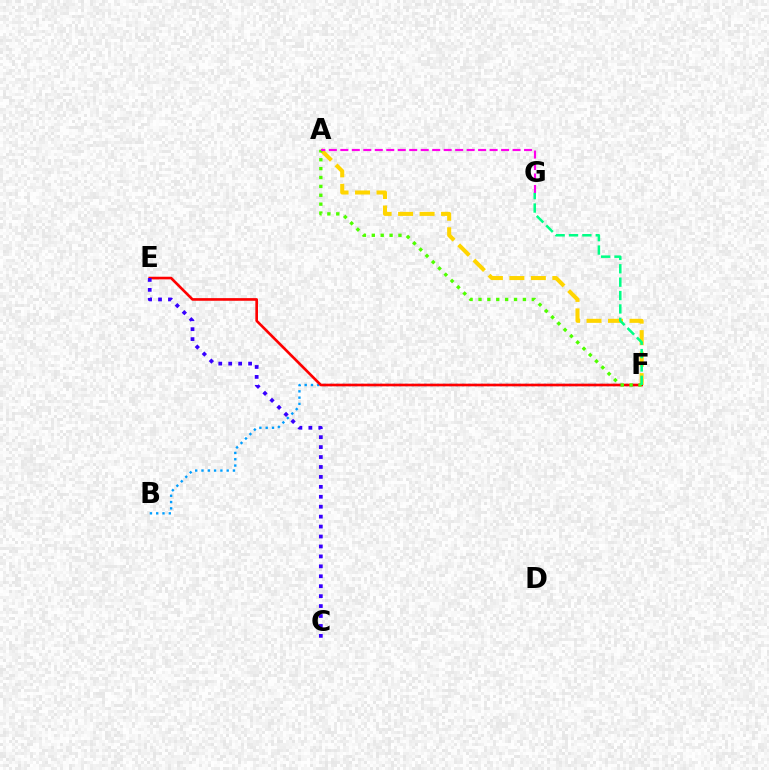{('A', 'F'): [{'color': '#ffd500', 'line_style': 'dashed', 'thickness': 2.92}, {'color': '#4fff00', 'line_style': 'dotted', 'thickness': 2.41}], ('B', 'F'): [{'color': '#009eff', 'line_style': 'dotted', 'thickness': 1.71}], ('E', 'F'): [{'color': '#ff0000', 'line_style': 'solid', 'thickness': 1.9}], ('C', 'E'): [{'color': '#3700ff', 'line_style': 'dotted', 'thickness': 2.7}], ('F', 'G'): [{'color': '#00ff86', 'line_style': 'dashed', 'thickness': 1.82}], ('A', 'G'): [{'color': '#ff00ed', 'line_style': 'dashed', 'thickness': 1.56}]}